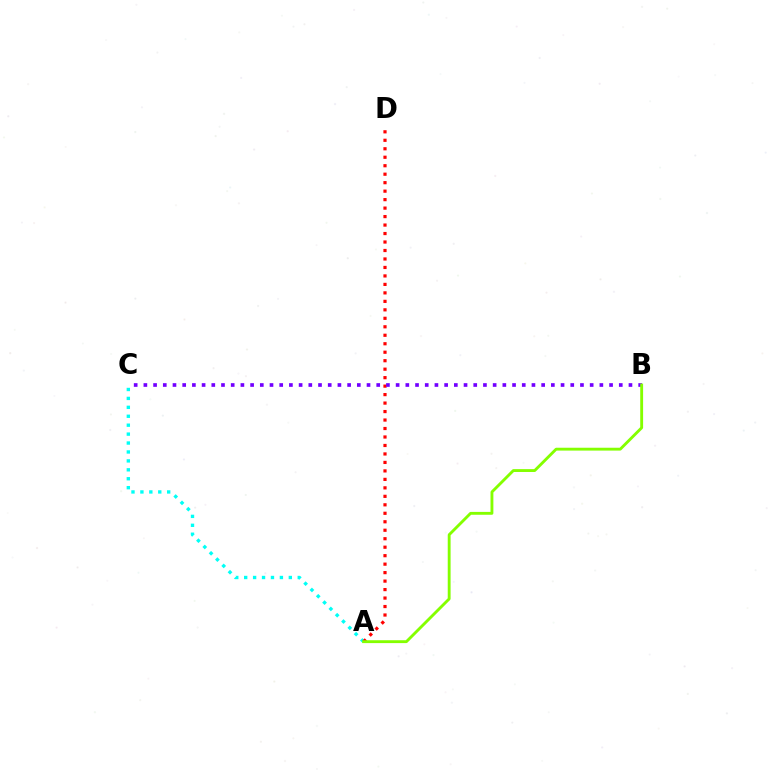{('A', 'C'): [{'color': '#00fff6', 'line_style': 'dotted', 'thickness': 2.43}], ('A', 'D'): [{'color': '#ff0000', 'line_style': 'dotted', 'thickness': 2.3}], ('B', 'C'): [{'color': '#7200ff', 'line_style': 'dotted', 'thickness': 2.64}], ('A', 'B'): [{'color': '#84ff00', 'line_style': 'solid', 'thickness': 2.06}]}